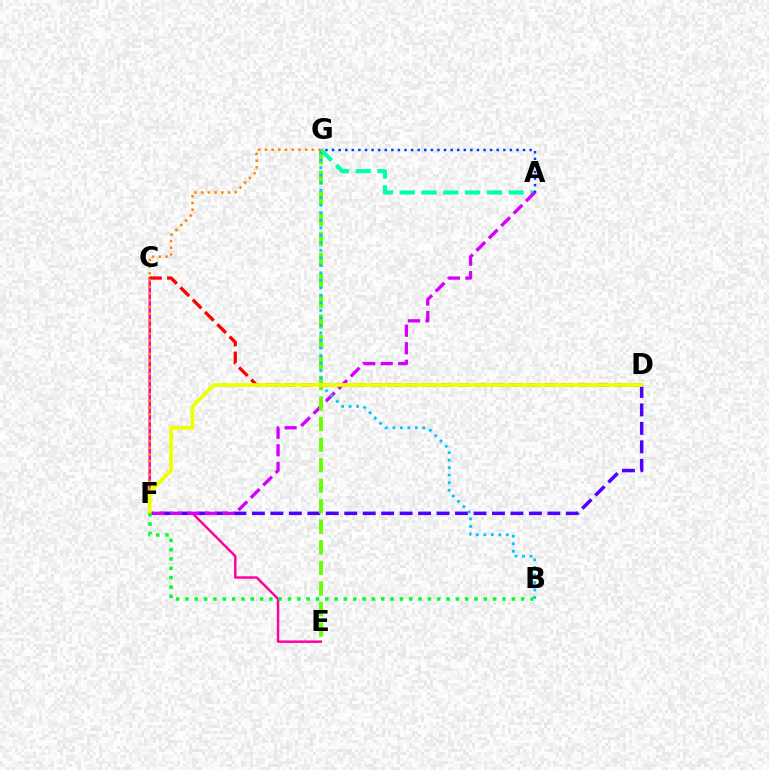{('A', 'G'): [{'color': '#00ffaf', 'line_style': 'dashed', 'thickness': 2.96}, {'color': '#003fff', 'line_style': 'dotted', 'thickness': 1.79}], ('C', 'E'): [{'color': '#ff00a0', 'line_style': 'solid', 'thickness': 1.77}], ('C', 'D'): [{'color': '#ff0000', 'line_style': 'dashed', 'thickness': 2.36}], ('D', 'F'): [{'color': '#4f00ff', 'line_style': 'dashed', 'thickness': 2.51}, {'color': '#eeff00', 'line_style': 'solid', 'thickness': 2.69}], ('A', 'F'): [{'color': '#d600ff', 'line_style': 'dashed', 'thickness': 2.38}], ('E', 'G'): [{'color': '#66ff00', 'line_style': 'dashed', 'thickness': 2.79}], ('F', 'G'): [{'color': '#ff8800', 'line_style': 'dotted', 'thickness': 1.82}], ('B', 'G'): [{'color': '#00c7ff', 'line_style': 'dotted', 'thickness': 2.04}], ('B', 'F'): [{'color': '#00ff27', 'line_style': 'dotted', 'thickness': 2.53}]}